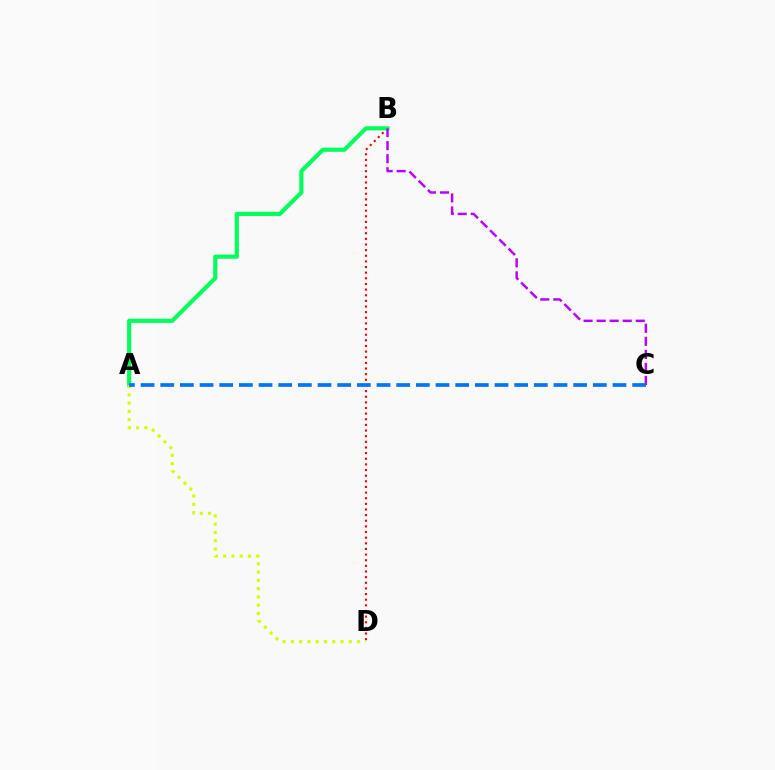{('B', 'D'): [{'color': '#ff0000', 'line_style': 'dotted', 'thickness': 1.53}], ('A', 'B'): [{'color': '#00ff5c', 'line_style': 'solid', 'thickness': 2.99}], ('B', 'C'): [{'color': '#b900ff', 'line_style': 'dashed', 'thickness': 1.77}], ('A', 'D'): [{'color': '#d1ff00', 'line_style': 'dotted', 'thickness': 2.25}], ('A', 'C'): [{'color': '#0074ff', 'line_style': 'dashed', 'thickness': 2.67}]}